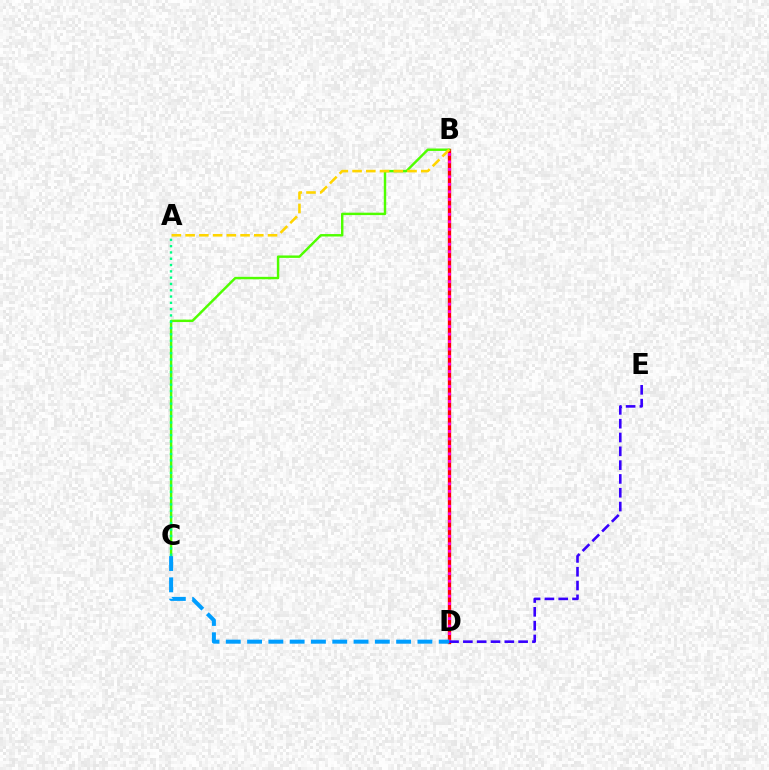{('B', 'D'): [{'color': '#ff0000', 'line_style': 'solid', 'thickness': 2.4}, {'color': '#ff00ed', 'line_style': 'dotted', 'thickness': 2.03}], ('B', 'C'): [{'color': '#4fff00', 'line_style': 'solid', 'thickness': 1.75}], ('A', 'B'): [{'color': '#ffd500', 'line_style': 'dashed', 'thickness': 1.87}], ('D', 'E'): [{'color': '#3700ff', 'line_style': 'dashed', 'thickness': 1.88}], ('A', 'C'): [{'color': '#00ff86', 'line_style': 'dotted', 'thickness': 1.71}], ('C', 'D'): [{'color': '#009eff', 'line_style': 'dashed', 'thickness': 2.89}]}